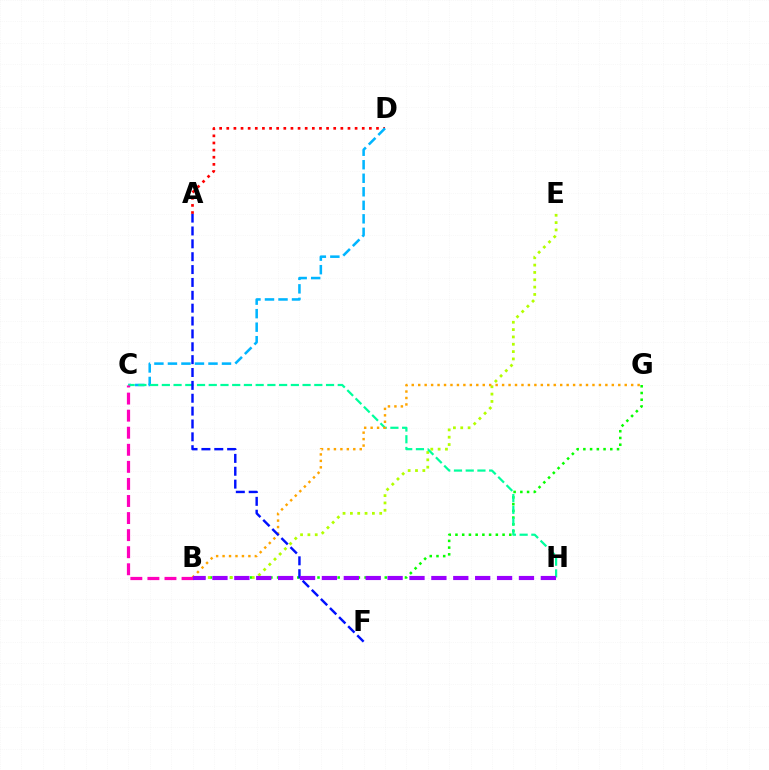{('B', 'G'): [{'color': '#08ff00', 'line_style': 'dotted', 'thickness': 1.83}, {'color': '#ffa500', 'line_style': 'dotted', 'thickness': 1.75}], ('A', 'D'): [{'color': '#ff0000', 'line_style': 'dotted', 'thickness': 1.94}], ('B', 'E'): [{'color': '#b3ff00', 'line_style': 'dotted', 'thickness': 1.99}], ('C', 'D'): [{'color': '#00b5ff', 'line_style': 'dashed', 'thickness': 1.84}], ('C', 'H'): [{'color': '#00ff9d', 'line_style': 'dashed', 'thickness': 1.59}], ('B', 'C'): [{'color': '#ff00bd', 'line_style': 'dashed', 'thickness': 2.32}], ('A', 'F'): [{'color': '#0010ff', 'line_style': 'dashed', 'thickness': 1.75}], ('B', 'H'): [{'color': '#9b00ff', 'line_style': 'dashed', 'thickness': 2.97}]}